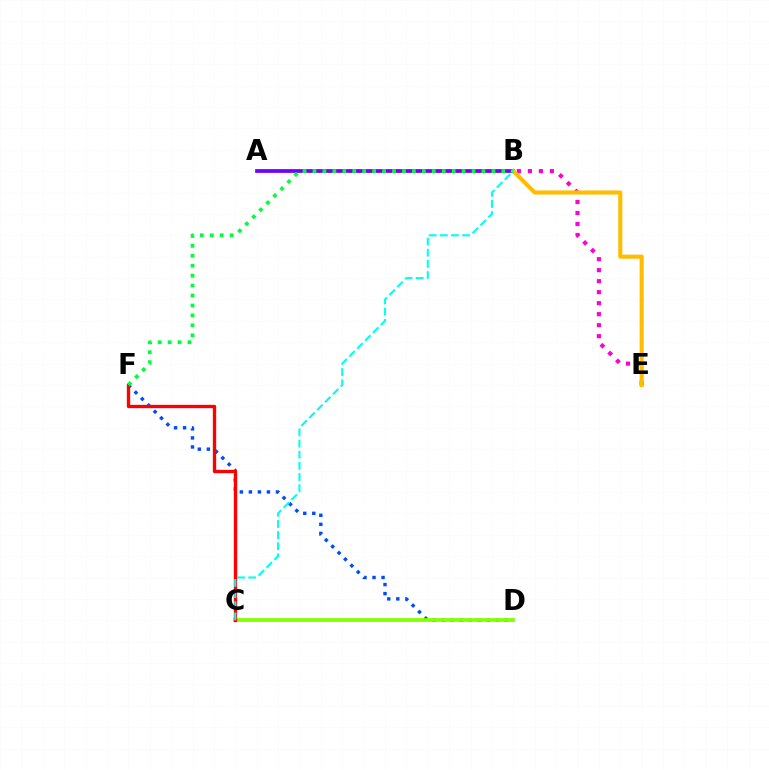{('A', 'B'): [{'color': '#7200ff', 'line_style': 'solid', 'thickness': 2.69}], ('D', 'F'): [{'color': '#004bff', 'line_style': 'dotted', 'thickness': 2.45}], ('B', 'E'): [{'color': '#ff00cf', 'line_style': 'dotted', 'thickness': 2.99}, {'color': '#ffbd00', 'line_style': 'solid', 'thickness': 2.95}], ('C', 'D'): [{'color': '#84ff00', 'line_style': 'solid', 'thickness': 2.7}], ('C', 'F'): [{'color': '#ff0000', 'line_style': 'solid', 'thickness': 2.4}], ('B', 'F'): [{'color': '#00ff39', 'line_style': 'dotted', 'thickness': 2.7}], ('B', 'C'): [{'color': '#00fff6', 'line_style': 'dashed', 'thickness': 1.52}]}